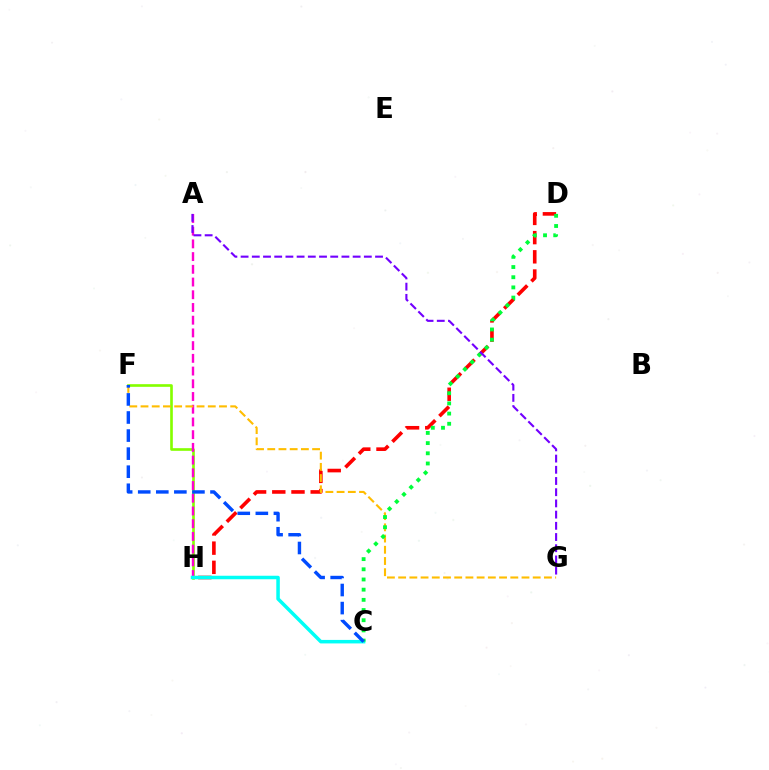{('D', 'H'): [{'color': '#ff0000', 'line_style': 'dashed', 'thickness': 2.61}], ('F', 'H'): [{'color': '#84ff00', 'line_style': 'solid', 'thickness': 1.91}], ('A', 'H'): [{'color': '#ff00cf', 'line_style': 'dashed', 'thickness': 1.73}], ('C', 'H'): [{'color': '#00fff6', 'line_style': 'solid', 'thickness': 2.53}], ('F', 'G'): [{'color': '#ffbd00', 'line_style': 'dashed', 'thickness': 1.52}], ('C', 'D'): [{'color': '#00ff39', 'line_style': 'dotted', 'thickness': 2.77}], ('A', 'G'): [{'color': '#7200ff', 'line_style': 'dashed', 'thickness': 1.52}], ('C', 'F'): [{'color': '#004bff', 'line_style': 'dashed', 'thickness': 2.45}]}